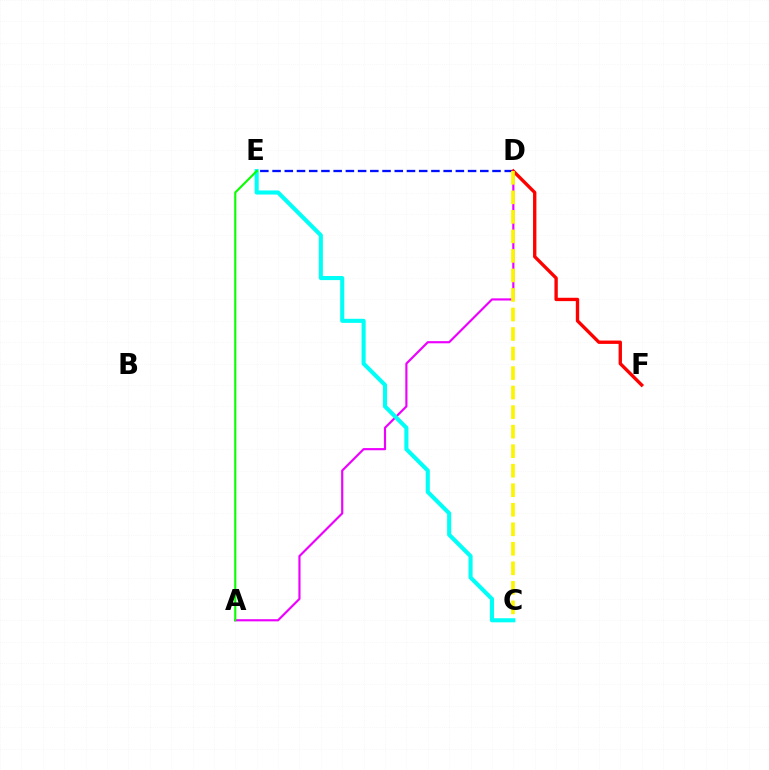{('A', 'D'): [{'color': '#ee00ff', 'line_style': 'solid', 'thickness': 1.56}], ('C', 'E'): [{'color': '#00fff6', 'line_style': 'solid', 'thickness': 2.94}], ('D', 'E'): [{'color': '#0010ff', 'line_style': 'dashed', 'thickness': 1.66}], ('D', 'F'): [{'color': '#ff0000', 'line_style': 'solid', 'thickness': 2.41}], ('C', 'D'): [{'color': '#fcf500', 'line_style': 'dashed', 'thickness': 2.65}], ('A', 'E'): [{'color': '#08ff00', 'line_style': 'solid', 'thickness': 1.53}]}